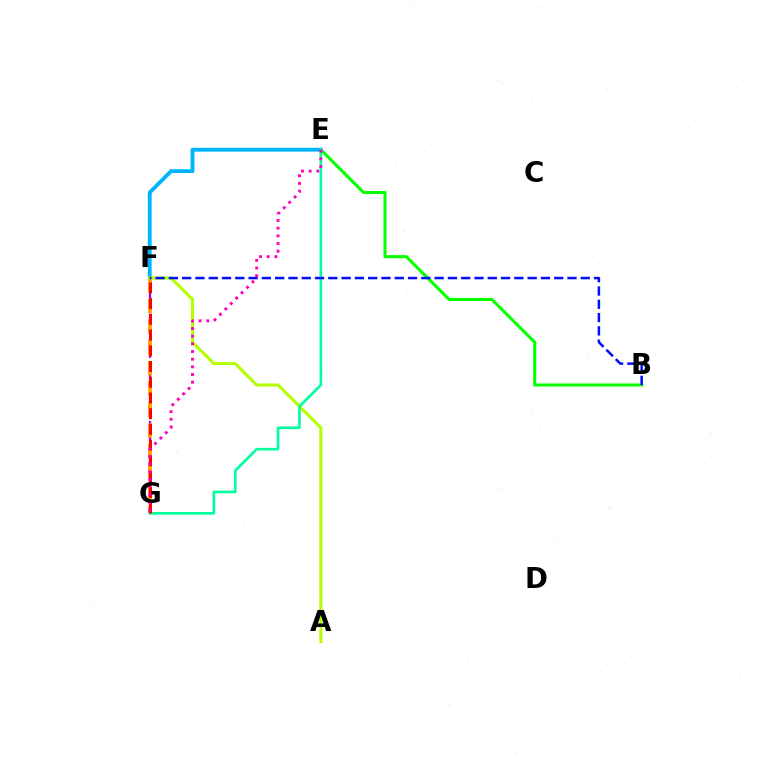{('B', 'E'): [{'color': '#08ff00', 'line_style': 'solid', 'thickness': 2.21}], ('F', 'G'): [{'color': '#9b00ff', 'line_style': 'dashed', 'thickness': 1.62}, {'color': '#ffa500', 'line_style': 'dashed', 'thickness': 2.82}, {'color': '#ff0000', 'line_style': 'dashed', 'thickness': 2.14}], ('E', 'F'): [{'color': '#00b5ff', 'line_style': 'solid', 'thickness': 2.76}], ('A', 'F'): [{'color': '#b3ff00', 'line_style': 'solid', 'thickness': 2.2}], ('E', 'G'): [{'color': '#00ff9d', 'line_style': 'solid', 'thickness': 1.88}, {'color': '#ff00bd', 'line_style': 'dotted', 'thickness': 2.08}], ('B', 'F'): [{'color': '#0010ff', 'line_style': 'dashed', 'thickness': 1.81}]}